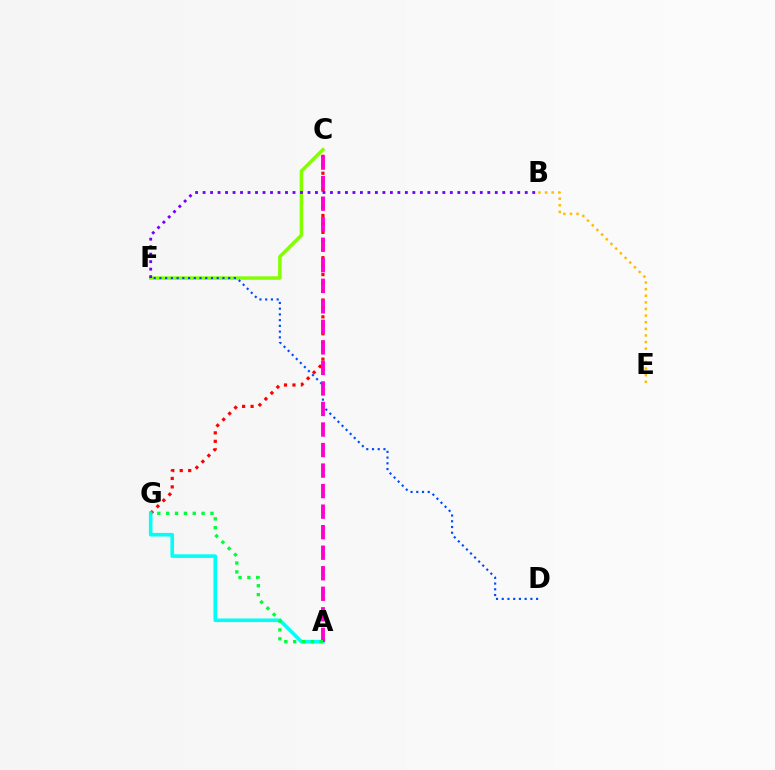{('C', 'F'): [{'color': '#84ff00', 'line_style': 'solid', 'thickness': 2.51}], ('C', 'G'): [{'color': '#ff0000', 'line_style': 'dotted', 'thickness': 2.3}], ('A', 'G'): [{'color': '#00fff6', 'line_style': 'solid', 'thickness': 2.6}, {'color': '#00ff39', 'line_style': 'dotted', 'thickness': 2.41}], ('D', 'F'): [{'color': '#004bff', 'line_style': 'dotted', 'thickness': 1.56}], ('B', 'E'): [{'color': '#ffbd00', 'line_style': 'dotted', 'thickness': 1.8}], ('A', 'C'): [{'color': '#ff00cf', 'line_style': 'dashed', 'thickness': 2.79}], ('B', 'F'): [{'color': '#7200ff', 'line_style': 'dotted', 'thickness': 2.04}]}